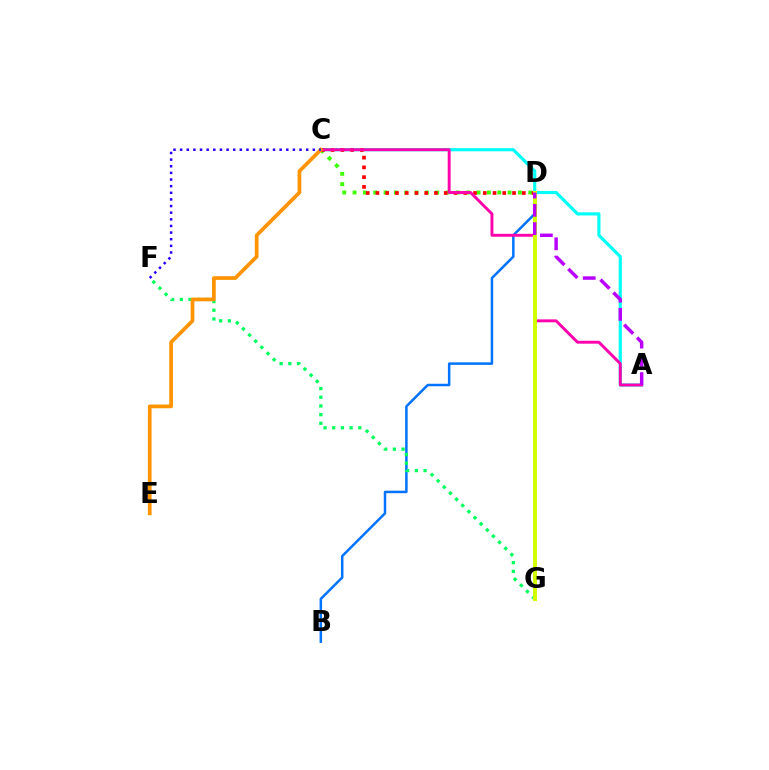{('A', 'C'): [{'color': '#00fff6', 'line_style': 'solid', 'thickness': 2.27}, {'color': '#ff00ac', 'line_style': 'solid', 'thickness': 2.09}], ('B', 'D'): [{'color': '#0074ff', 'line_style': 'solid', 'thickness': 1.8}], ('C', 'D'): [{'color': '#3dff00', 'line_style': 'dotted', 'thickness': 2.81}, {'color': '#ff0000', 'line_style': 'dotted', 'thickness': 2.65}], ('F', 'G'): [{'color': '#00ff5c', 'line_style': 'dotted', 'thickness': 2.36}], ('C', 'E'): [{'color': '#ff9400', 'line_style': 'solid', 'thickness': 2.68}], ('D', 'G'): [{'color': '#d1ff00', 'line_style': 'solid', 'thickness': 2.88}], ('C', 'F'): [{'color': '#2500ff', 'line_style': 'dotted', 'thickness': 1.8}], ('A', 'D'): [{'color': '#b900ff', 'line_style': 'dashed', 'thickness': 2.48}]}